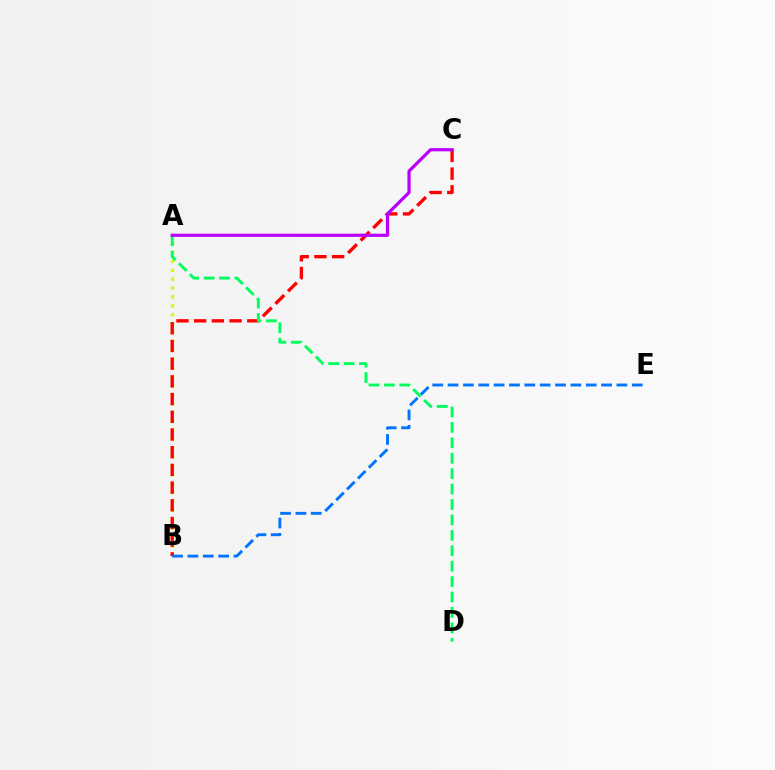{('A', 'B'): [{'color': '#d1ff00', 'line_style': 'dotted', 'thickness': 2.42}], ('B', 'C'): [{'color': '#ff0000', 'line_style': 'dashed', 'thickness': 2.4}], ('A', 'D'): [{'color': '#00ff5c', 'line_style': 'dashed', 'thickness': 2.09}], ('A', 'C'): [{'color': '#b900ff', 'line_style': 'solid', 'thickness': 2.31}], ('B', 'E'): [{'color': '#0074ff', 'line_style': 'dashed', 'thickness': 2.09}]}